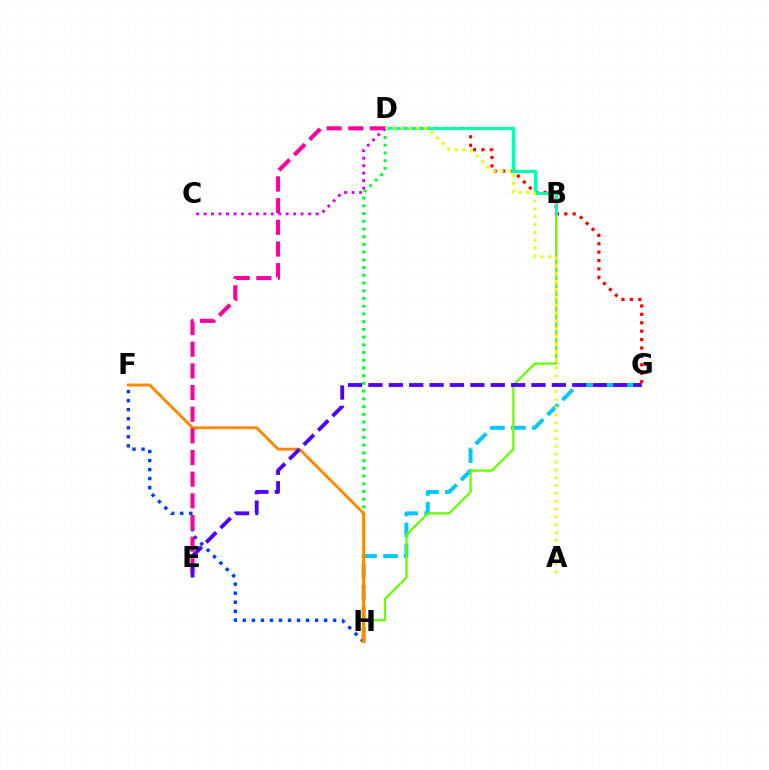{('D', 'G'): [{'color': '#ff0000', 'line_style': 'dotted', 'thickness': 2.28}], ('G', 'H'): [{'color': '#00c7ff', 'line_style': 'dashed', 'thickness': 2.85}], ('D', 'H'): [{'color': '#00ff27', 'line_style': 'dotted', 'thickness': 2.1}], ('F', 'H'): [{'color': '#003fff', 'line_style': 'dotted', 'thickness': 2.45}, {'color': '#ff8800', 'line_style': 'solid', 'thickness': 2.08}], ('B', 'H'): [{'color': '#66ff00', 'line_style': 'solid', 'thickness': 1.6}], ('B', 'D'): [{'color': '#00ffaf', 'line_style': 'solid', 'thickness': 2.28}], ('A', 'D'): [{'color': '#eeff00', 'line_style': 'dotted', 'thickness': 2.13}], ('D', 'E'): [{'color': '#ff00a0', 'line_style': 'dashed', 'thickness': 2.94}], ('E', 'G'): [{'color': '#4f00ff', 'line_style': 'dashed', 'thickness': 2.77}], ('C', 'D'): [{'color': '#d600ff', 'line_style': 'dotted', 'thickness': 2.03}]}